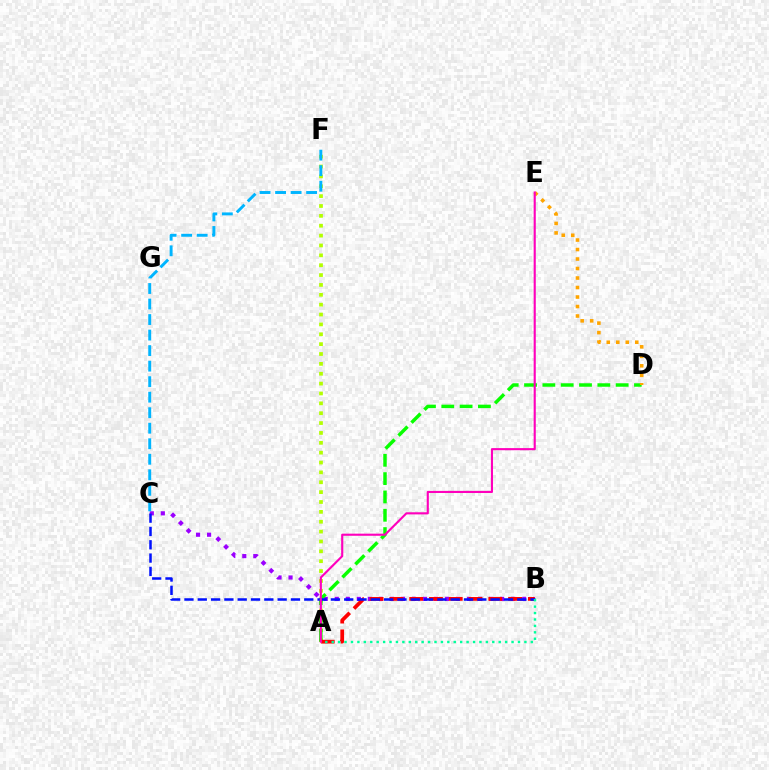{('A', 'F'): [{'color': '#b3ff00', 'line_style': 'dotted', 'thickness': 2.68}], ('B', 'C'): [{'color': '#9b00ff', 'line_style': 'dotted', 'thickness': 2.99}, {'color': '#0010ff', 'line_style': 'dashed', 'thickness': 1.81}], ('C', 'F'): [{'color': '#00b5ff', 'line_style': 'dashed', 'thickness': 2.11}], ('A', 'D'): [{'color': '#08ff00', 'line_style': 'dashed', 'thickness': 2.49}], ('A', 'B'): [{'color': '#ff0000', 'line_style': 'dashed', 'thickness': 2.69}, {'color': '#00ff9d', 'line_style': 'dotted', 'thickness': 1.75}], ('D', 'E'): [{'color': '#ffa500', 'line_style': 'dotted', 'thickness': 2.58}], ('A', 'E'): [{'color': '#ff00bd', 'line_style': 'solid', 'thickness': 1.53}]}